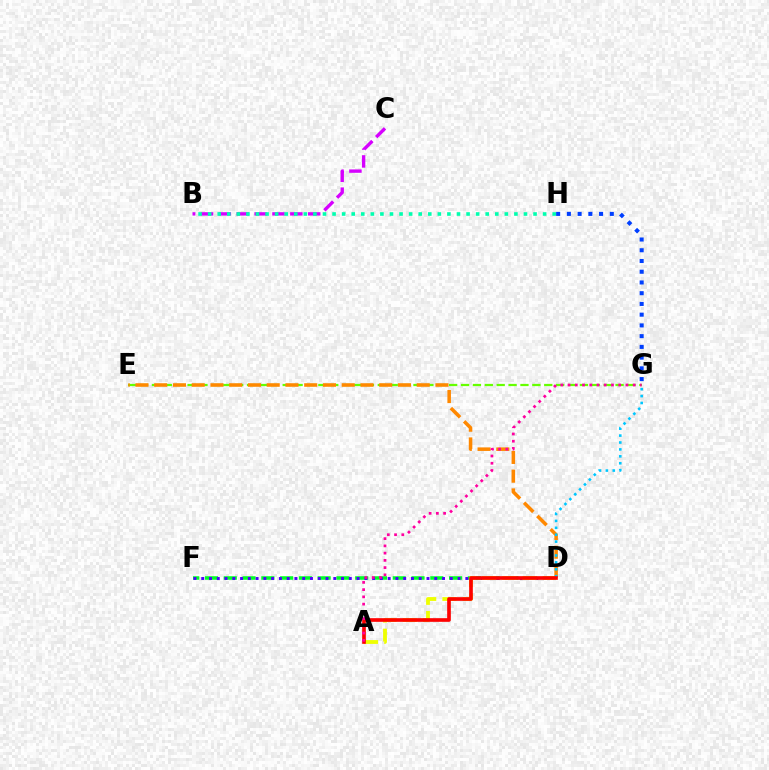{('E', 'G'): [{'color': '#66ff00', 'line_style': 'dashed', 'thickness': 1.62}], ('D', 'F'): [{'color': '#00ff27', 'line_style': 'dashed', 'thickness': 2.55}, {'color': '#4f00ff', 'line_style': 'dotted', 'thickness': 2.11}], ('A', 'D'): [{'color': '#eeff00', 'line_style': 'dashed', 'thickness': 2.75}, {'color': '#ff0000', 'line_style': 'solid', 'thickness': 2.63}], ('B', 'C'): [{'color': '#d600ff', 'line_style': 'dashed', 'thickness': 2.43}], ('D', 'E'): [{'color': '#ff8800', 'line_style': 'dashed', 'thickness': 2.55}], ('G', 'H'): [{'color': '#003fff', 'line_style': 'dotted', 'thickness': 2.92}], ('D', 'G'): [{'color': '#00c7ff', 'line_style': 'dotted', 'thickness': 1.88}], ('B', 'H'): [{'color': '#00ffaf', 'line_style': 'dotted', 'thickness': 2.6}], ('A', 'G'): [{'color': '#ff00a0', 'line_style': 'dotted', 'thickness': 1.97}]}